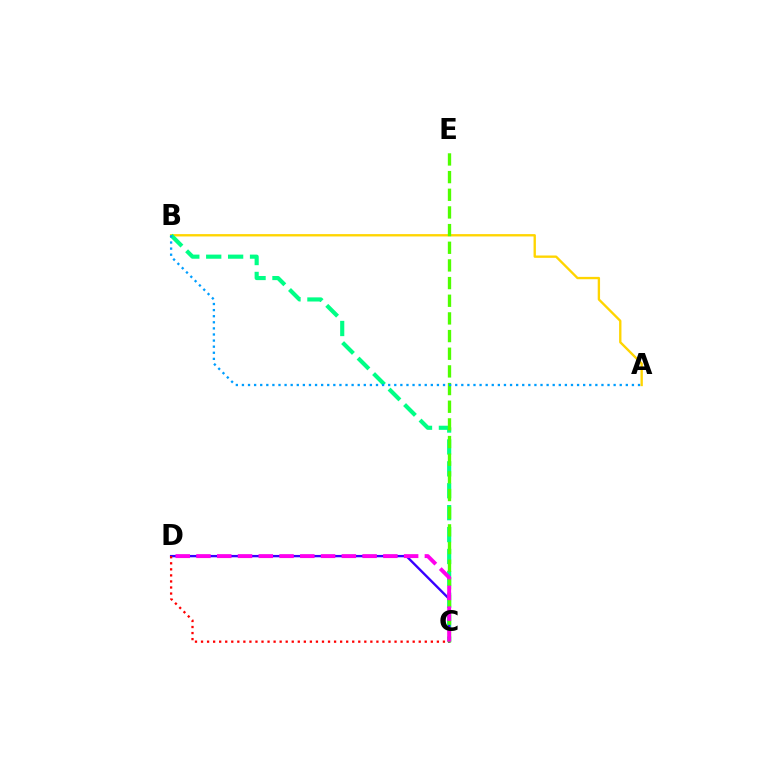{('A', 'B'): [{'color': '#ffd500', 'line_style': 'solid', 'thickness': 1.69}, {'color': '#009eff', 'line_style': 'dotted', 'thickness': 1.66}], ('B', 'C'): [{'color': '#00ff86', 'line_style': 'dashed', 'thickness': 2.98}], ('C', 'D'): [{'color': '#3700ff', 'line_style': 'solid', 'thickness': 1.7}, {'color': '#ff00ed', 'line_style': 'dashed', 'thickness': 2.82}, {'color': '#ff0000', 'line_style': 'dotted', 'thickness': 1.64}], ('C', 'E'): [{'color': '#4fff00', 'line_style': 'dashed', 'thickness': 2.4}]}